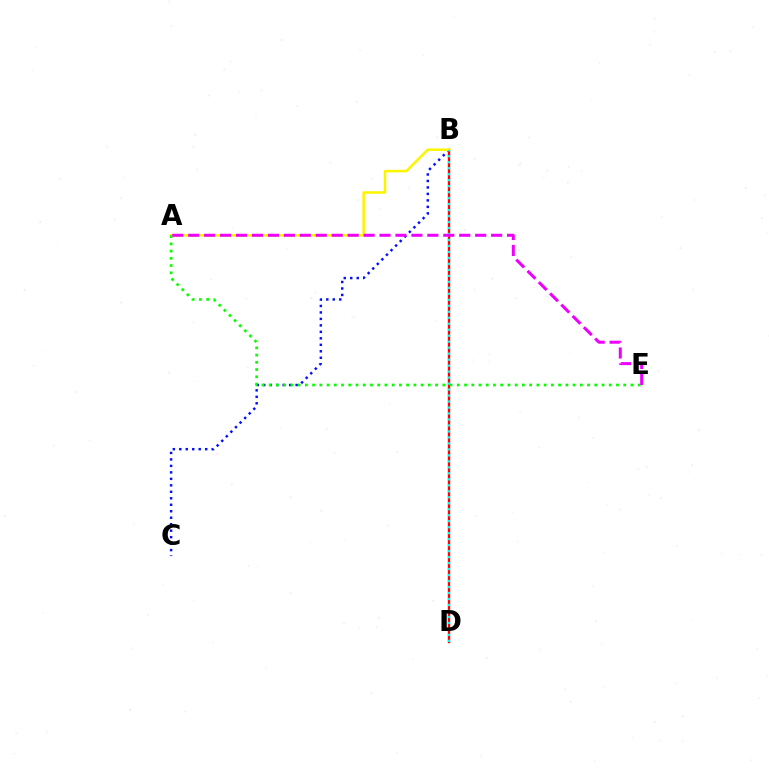{('B', 'C'): [{'color': '#0010ff', 'line_style': 'dotted', 'thickness': 1.76}], ('B', 'D'): [{'color': '#ff0000', 'line_style': 'solid', 'thickness': 1.7}, {'color': '#00fff6', 'line_style': 'dotted', 'thickness': 1.63}], ('A', 'B'): [{'color': '#fcf500', 'line_style': 'solid', 'thickness': 1.83}], ('A', 'E'): [{'color': '#08ff00', 'line_style': 'dotted', 'thickness': 1.97}, {'color': '#ee00ff', 'line_style': 'dashed', 'thickness': 2.17}]}